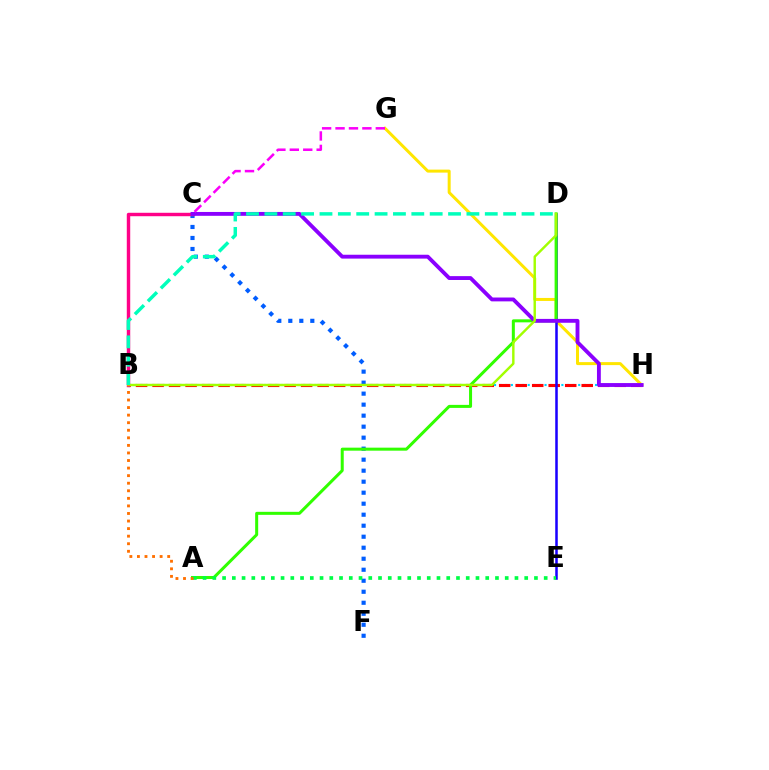{('B', 'H'): [{'color': '#00d3ff', 'line_style': 'dotted', 'thickness': 1.52}, {'color': '#ff0000', 'line_style': 'dashed', 'thickness': 2.24}], ('C', 'F'): [{'color': '#005dff', 'line_style': 'dotted', 'thickness': 2.99}], ('G', 'H'): [{'color': '#ffe600', 'line_style': 'solid', 'thickness': 2.15}], ('D', 'E'): [{'color': '#1900ff', 'line_style': 'solid', 'thickness': 1.82}], ('B', 'C'): [{'color': '#ff0088', 'line_style': 'solid', 'thickness': 2.47}], ('A', 'D'): [{'color': '#31ff00', 'line_style': 'solid', 'thickness': 2.17}], ('C', 'H'): [{'color': '#8a00ff', 'line_style': 'solid', 'thickness': 2.78}], ('B', 'D'): [{'color': '#a2ff00', 'line_style': 'solid', 'thickness': 1.75}, {'color': '#00ffbb', 'line_style': 'dashed', 'thickness': 2.5}], ('C', 'G'): [{'color': '#fa00f9', 'line_style': 'dashed', 'thickness': 1.82}], ('A', 'E'): [{'color': '#00ff45', 'line_style': 'dotted', 'thickness': 2.65}], ('A', 'B'): [{'color': '#ff7000', 'line_style': 'dotted', 'thickness': 2.06}]}